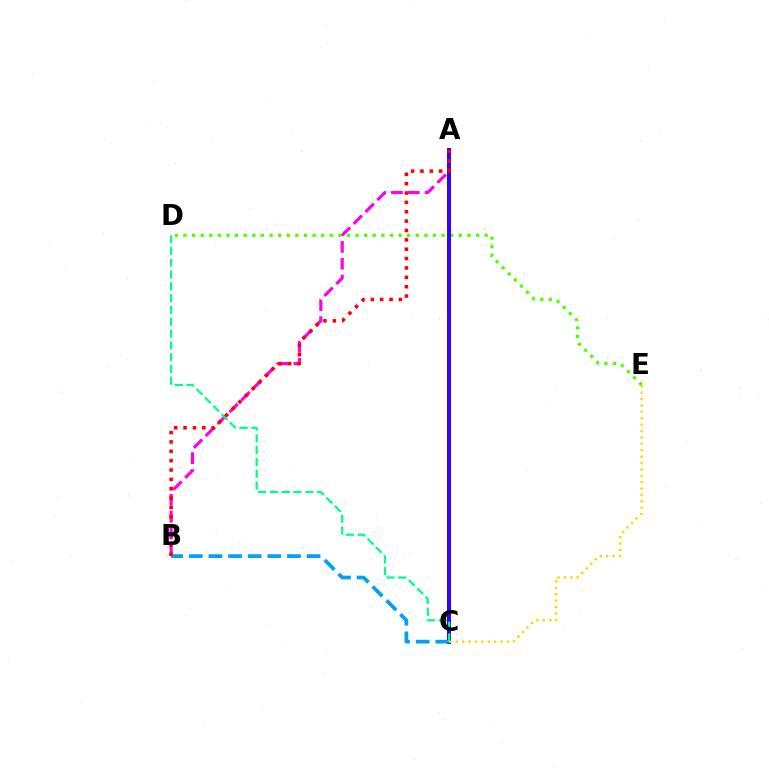{('A', 'B'): [{'color': '#ff00ed', 'line_style': 'dashed', 'thickness': 2.28}, {'color': '#ff0000', 'line_style': 'dotted', 'thickness': 2.55}], ('D', 'E'): [{'color': '#4fff00', 'line_style': 'dotted', 'thickness': 2.34}], ('A', 'C'): [{'color': '#3700ff', 'line_style': 'solid', 'thickness': 2.88}], ('B', 'C'): [{'color': '#009eff', 'line_style': 'dashed', 'thickness': 2.67}], ('C', 'D'): [{'color': '#00ff86', 'line_style': 'dashed', 'thickness': 1.6}], ('C', 'E'): [{'color': '#ffd500', 'line_style': 'dotted', 'thickness': 1.74}]}